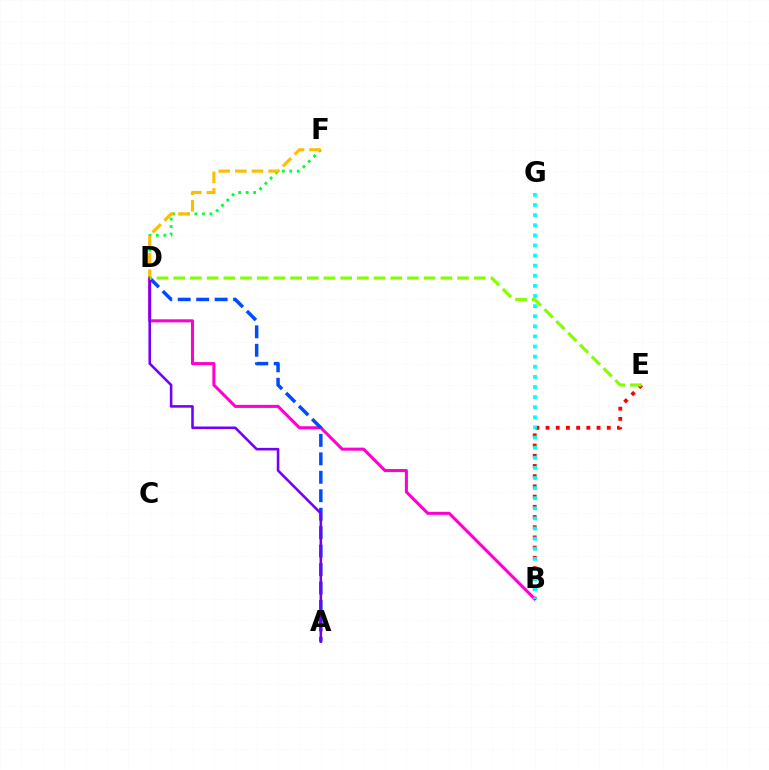{('D', 'F'): [{'color': '#00ff39', 'line_style': 'dotted', 'thickness': 2.04}, {'color': '#ffbd00', 'line_style': 'dashed', 'thickness': 2.26}], ('B', 'E'): [{'color': '#ff0000', 'line_style': 'dotted', 'thickness': 2.77}], ('B', 'D'): [{'color': '#ff00cf', 'line_style': 'solid', 'thickness': 2.2}], ('A', 'D'): [{'color': '#004bff', 'line_style': 'dashed', 'thickness': 2.51}, {'color': '#7200ff', 'line_style': 'solid', 'thickness': 1.85}], ('B', 'G'): [{'color': '#00fff6', 'line_style': 'dotted', 'thickness': 2.75}], ('D', 'E'): [{'color': '#84ff00', 'line_style': 'dashed', 'thickness': 2.27}]}